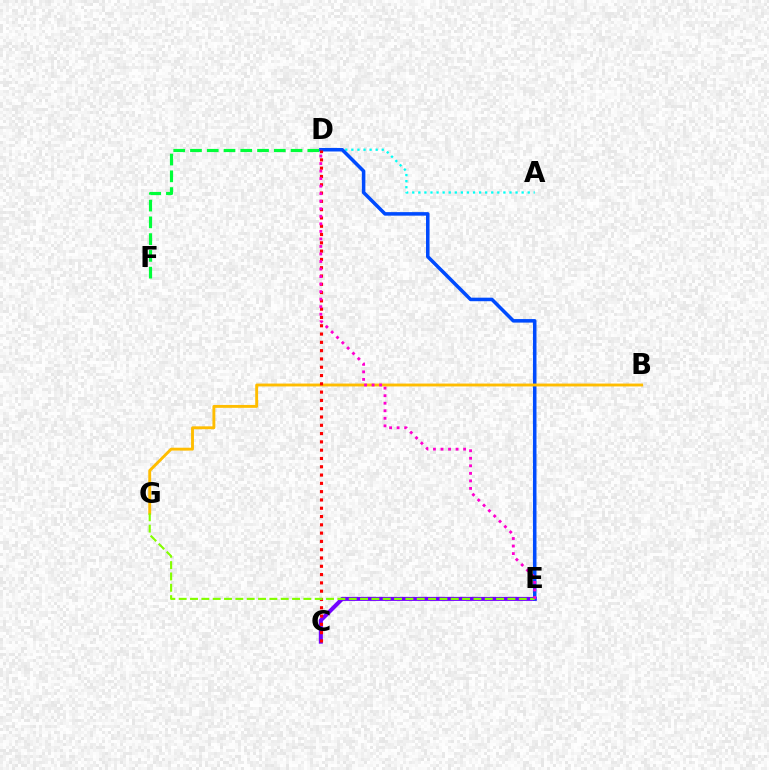{('A', 'D'): [{'color': '#00fff6', 'line_style': 'dotted', 'thickness': 1.65}], ('C', 'E'): [{'color': '#7200ff', 'line_style': 'solid', 'thickness': 2.91}], ('D', 'E'): [{'color': '#004bff', 'line_style': 'solid', 'thickness': 2.54}, {'color': '#ff00cf', 'line_style': 'dotted', 'thickness': 2.05}], ('D', 'F'): [{'color': '#00ff39', 'line_style': 'dashed', 'thickness': 2.28}], ('B', 'G'): [{'color': '#ffbd00', 'line_style': 'solid', 'thickness': 2.08}], ('C', 'D'): [{'color': '#ff0000', 'line_style': 'dotted', 'thickness': 2.25}], ('E', 'G'): [{'color': '#84ff00', 'line_style': 'dashed', 'thickness': 1.54}]}